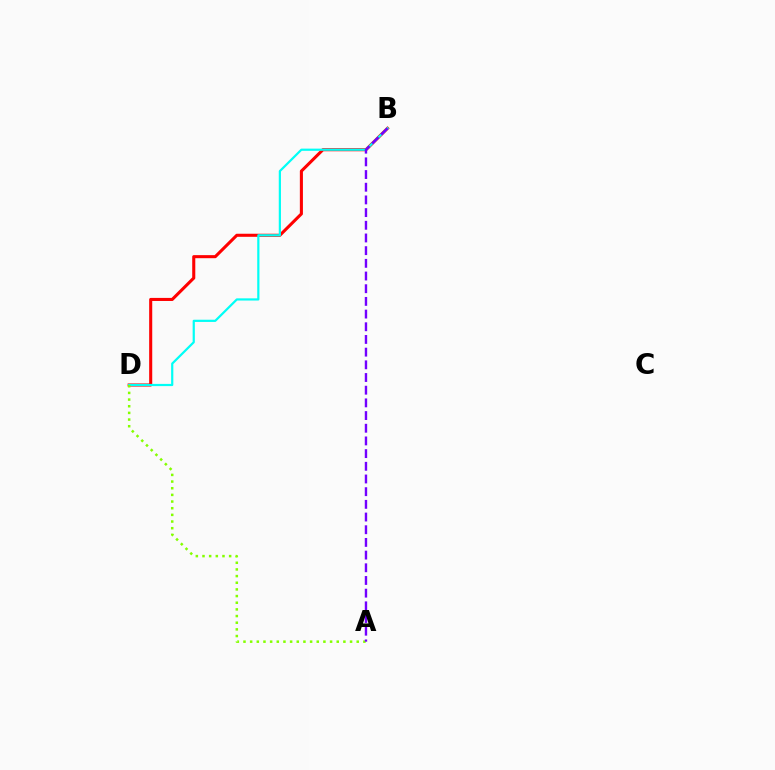{('B', 'D'): [{'color': '#ff0000', 'line_style': 'solid', 'thickness': 2.21}, {'color': '#00fff6', 'line_style': 'solid', 'thickness': 1.59}], ('A', 'D'): [{'color': '#84ff00', 'line_style': 'dotted', 'thickness': 1.81}], ('A', 'B'): [{'color': '#7200ff', 'line_style': 'dashed', 'thickness': 1.72}]}